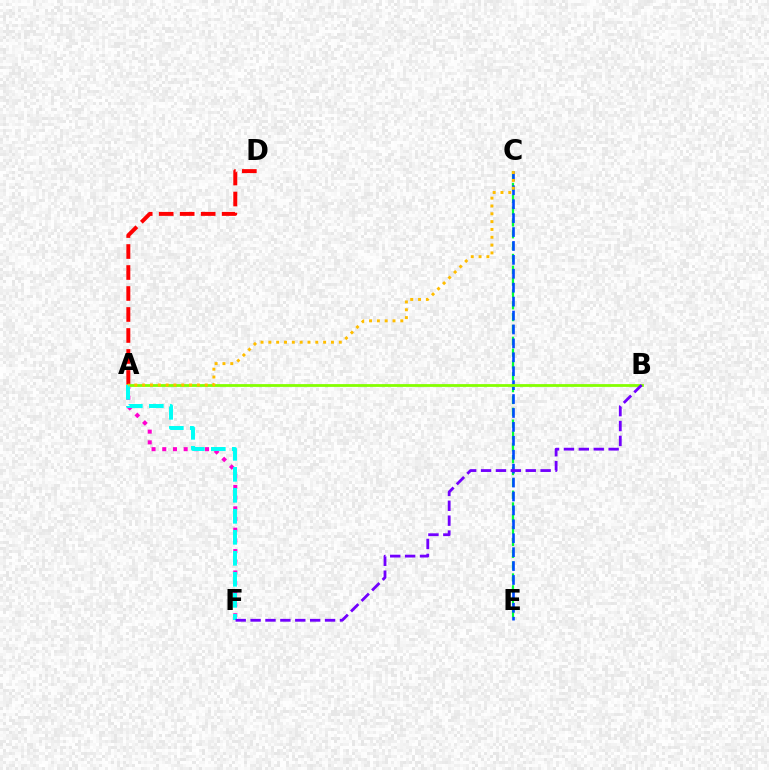{('A', 'D'): [{'color': '#ff0000', 'line_style': 'dashed', 'thickness': 2.85}], ('C', 'E'): [{'color': '#00ff39', 'line_style': 'dashed', 'thickness': 1.61}, {'color': '#004bff', 'line_style': 'dashed', 'thickness': 1.89}], ('A', 'F'): [{'color': '#ff00cf', 'line_style': 'dotted', 'thickness': 2.91}, {'color': '#00fff6', 'line_style': 'dashed', 'thickness': 2.85}], ('A', 'B'): [{'color': '#84ff00', 'line_style': 'solid', 'thickness': 2.0}], ('A', 'C'): [{'color': '#ffbd00', 'line_style': 'dotted', 'thickness': 2.13}], ('B', 'F'): [{'color': '#7200ff', 'line_style': 'dashed', 'thickness': 2.02}]}